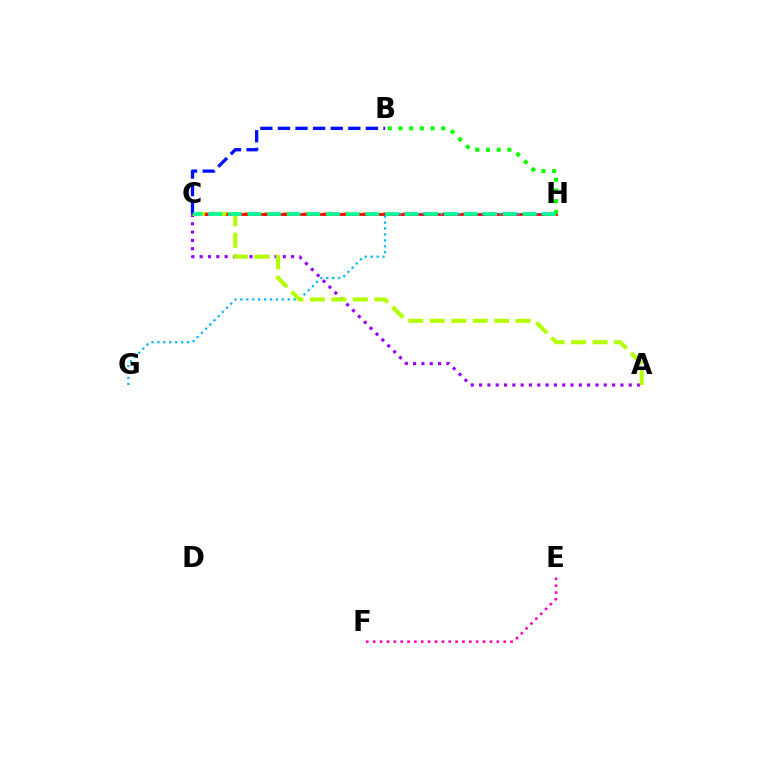{('A', 'C'): [{'color': '#9b00ff', 'line_style': 'dotted', 'thickness': 2.26}, {'color': '#b3ff00', 'line_style': 'dashed', 'thickness': 2.91}], ('C', 'H'): [{'color': '#ffa500', 'line_style': 'dashed', 'thickness': 2.7}, {'color': '#ff0000', 'line_style': 'solid', 'thickness': 1.99}, {'color': '#00ff9d', 'line_style': 'dashed', 'thickness': 2.67}], ('E', 'F'): [{'color': '#ff00bd', 'line_style': 'dotted', 'thickness': 1.87}], ('G', 'H'): [{'color': '#00b5ff', 'line_style': 'dotted', 'thickness': 1.61}], ('B', 'C'): [{'color': '#0010ff', 'line_style': 'dashed', 'thickness': 2.39}], ('B', 'H'): [{'color': '#08ff00', 'line_style': 'dotted', 'thickness': 2.91}]}